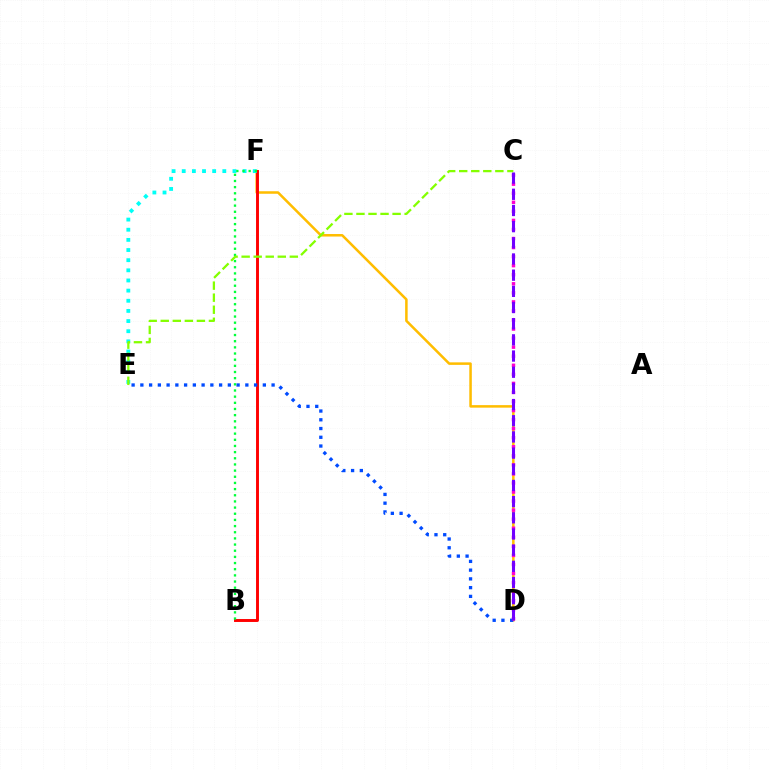{('D', 'F'): [{'color': '#ffbd00', 'line_style': 'solid', 'thickness': 1.81}], ('B', 'F'): [{'color': '#ff0000', 'line_style': 'solid', 'thickness': 2.1}, {'color': '#00ff39', 'line_style': 'dotted', 'thickness': 1.67}], ('D', 'E'): [{'color': '#004bff', 'line_style': 'dotted', 'thickness': 2.38}], ('C', 'D'): [{'color': '#ff00cf', 'line_style': 'dotted', 'thickness': 2.46}, {'color': '#7200ff', 'line_style': 'dashed', 'thickness': 2.2}], ('E', 'F'): [{'color': '#00fff6', 'line_style': 'dotted', 'thickness': 2.76}], ('C', 'E'): [{'color': '#84ff00', 'line_style': 'dashed', 'thickness': 1.64}]}